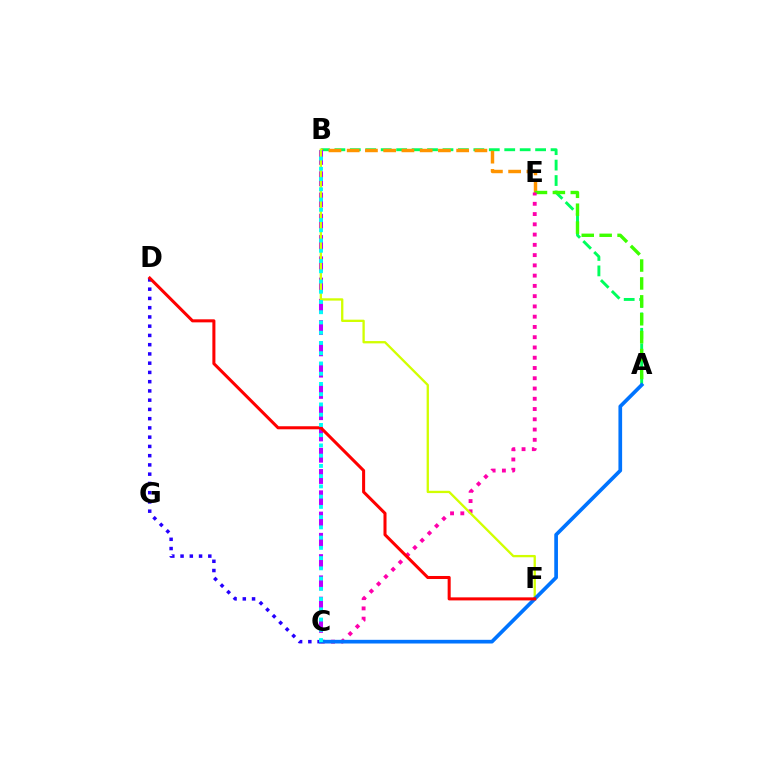{('A', 'B'): [{'color': '#00ff5c', 'line_style': 'dashed', 'thickness': 2.1}], ('B', 'E'): [{'color': '#ff9400', 'line_style': 'dashed', 'thickness': 2.48}], ('C', 'D'): [{'color': '#2500ff', 'line_style': 'dotted', 'thickness': 2.51}], ('B', 'C'): [{'color': '#b900ff', 'line_style': 'dashed', 'thickness': 2.89}, {'color': '#00fff6', 'line_style': 'dotted', 'thickness': 2.78}], ('A', 'E'): [{'color': '#3dff00', 'line_style': 'dashed', 'thickness': 2.43}], ('C', 'E'): [{'color': '#ff00ac', 'line_style': 'dotted', 'thickness': 2.79}], ('B', 'F'): [{'color': '#d1ff00', 'line_style': 'solid', 'thickness': 1.67}], ('A', 'C'): [{'color': '#0074ff', 'line_style': 'solid', 'thickness': 2.65}], ('D', 'F'): [{'color': '#ff0000', 'line_style': 'solid', 'thickness': 2.19}]}